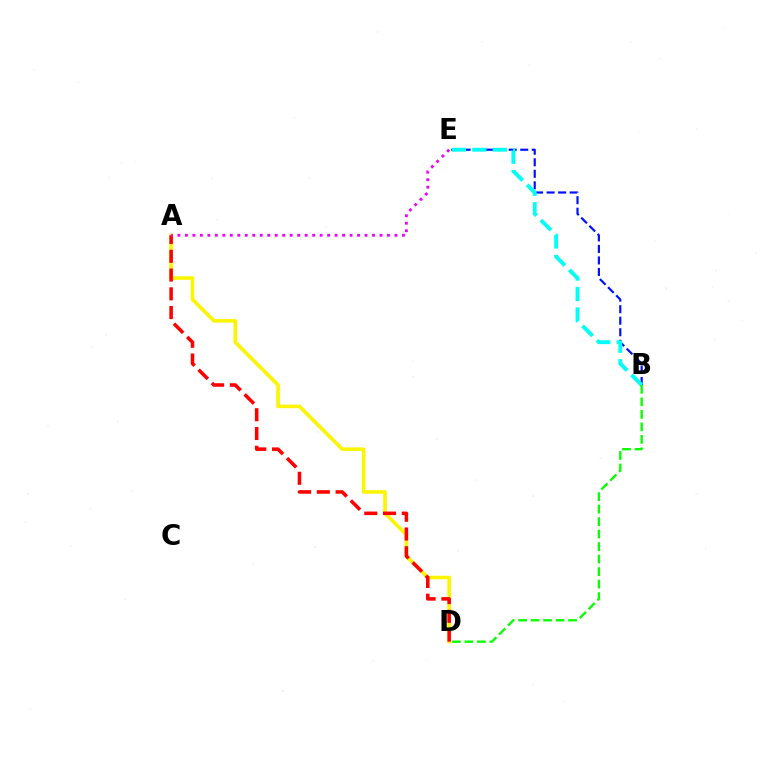{('A', 'D'): [{'color': '#fcf500', 'line_style': 'solid', 'thickness': 2.57}, {'color': '#ff0000', 'line_style': 'dashed', 'thickness': 2.55}], ('B', 'E'): [{'color': '#0010ff', 'line_style': 'dashed', 'thickness': 1.57}, {'color': '#00fff6', 'line_style': 'dashed', 'thickness': 2.78}], ('B', 'D'): [{'color': '#08ff00', 'line_style': 'dashed', 'thickness': 1.7}], ('A', 'E'): [{'color': '#ee00ff', 'line_style': 'dotted', 'thickness': 2.03}]}